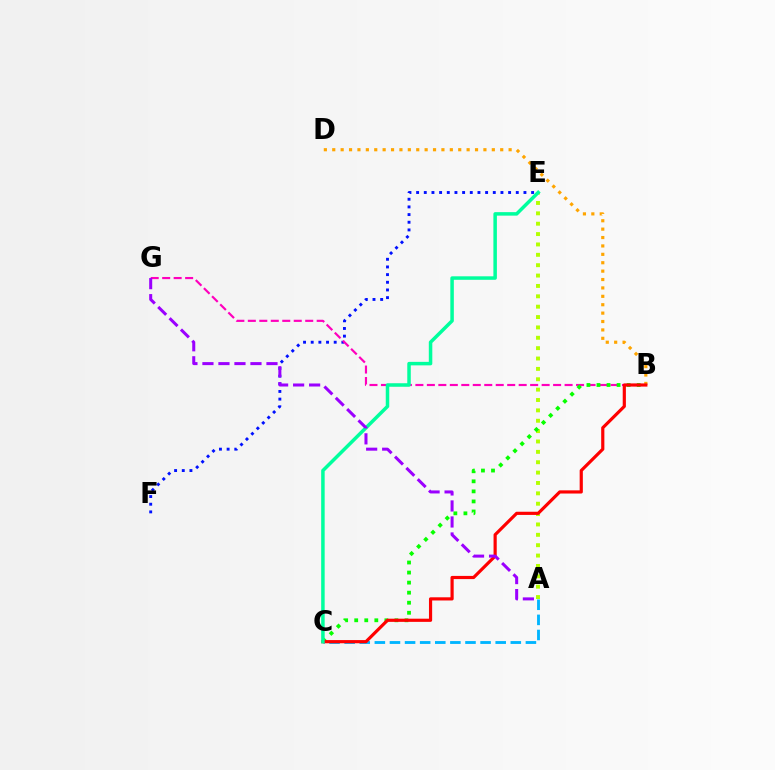{('B', 'D'): [{'color': '#ffa500', 'line_style': 'dotted', 'thickness': 2.28}], ('A', 'C'): [{'color': '#00b5ff', 'line_style': 'dashed', 'thickness': 2.05}], ('E', 'F'): [{'color': '#0010ff', 'line_style': 'dotted', 'thickness': 2.08}], ('A', 'E'): [{'color': '#b3ff00', 'line_style': 'dotted', 'thickness': 2.82}], ('B', 'G'): [{'color': '#ff00bd', 'line_style': 'dashed', 'thickness': 1.56}], ('B', 'C'): [{'color': '#08ff00', 'line_style': 'dotted', 'thickness': 2.73}, {'color': '#ff0000', 'line_style': 'solid', 'thickness': 2.29}], ('C', 'E'): [{'color': '#00ff9d', 'line_style': 'solid', 'thickness': 2.52}], ('A', 'G'): [{'color': '#9b00ff', 'line_style': 'dashed', 'thickness': 2.17}]}